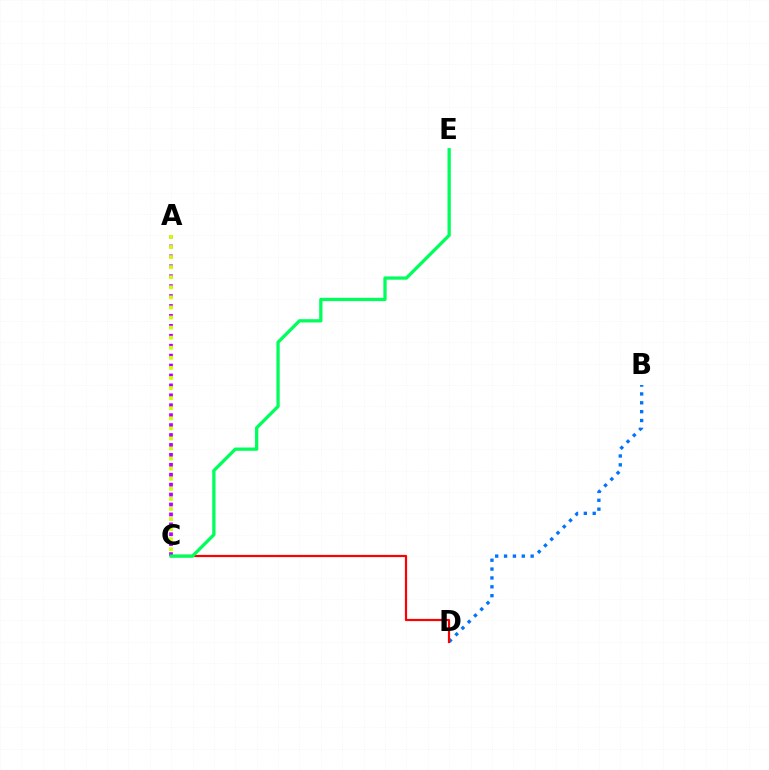{('A', 'C'): [{'color': '#b900ff', 'line_style': 'dotted', 'thickness': 2.7}, {'color': '#d1ff00', 'line_style': 'dotted', 'thickness': 2.74}], ('B', 'D'): [{'color': '#0074ff', 'line_style': 'dotted', 'thickness': 2.41}], ('C', 'D'): [{'color': '#ff0000', 'line_style': 'solid', 'thickness': 1.59}], ('C', 'E'): [{'color': '#00ff5c', 'line_style': 'solid', 'thickness': 2.37}]}